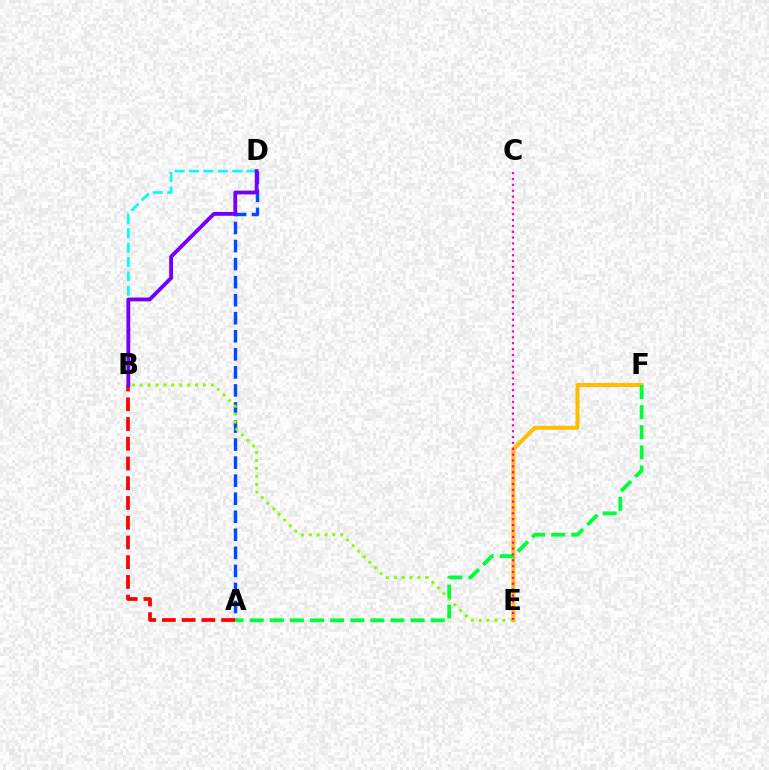{('B', 'D'): [{'color': '#00fff6', 'line_style': 'dashed', 'thickness': 1.96}, {'color': '#7200ff', 'line_style': 'solid', 'thickness': 2.75}], ('A', 'D'): [{'color': '#004bff', 'line_style': 'dashed', 'thickness': 2.45}], ('A', 'B'): [{'color': '#ff0000', 'line_style': 'dashed', 'thickness': 2.68}], ('B', 'E'): [{'color': '#84ff00', 'line_style': 'dotted', 'thickness': 2.15}], ('E', 'F'): [{'color': '#ffbd00', 'line_style': 'solid', 'thickness': 2.85}], ('A', 'F'): [{'color': '#00ff39', 'line_style': 'dashed', 'thickness': 2.73}], ('C', 'E'): [{'color': '#ff00cf', 'line_style': 'dotted', 'thickness': 1.59}]}